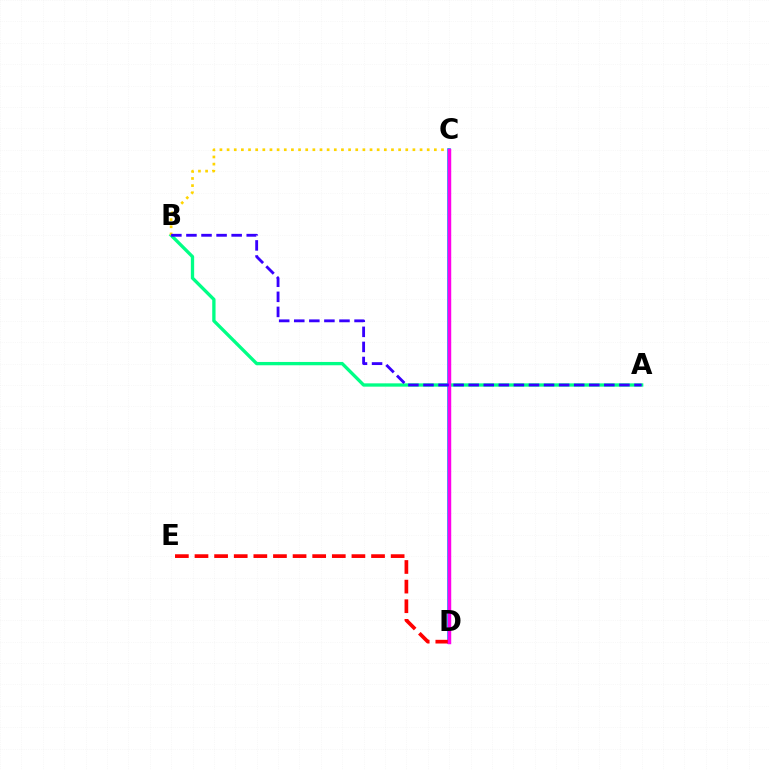{('A', 'B'): [{'color': '#00ff86', 'line_style': 'solid', 'thickness': 2.39}, {'color': '#3700ff', 'line_style': 'dashed', 'thickness': 2.05}], ('B', 'C'): [{'color': '#ffd500', 'line_style': 'dotted', 'thickness': 1.94}], ('C', 'D'): [{'color': '#009eff', 'line_style': 'solid', 'thickness': 2.6}, {'color': '#4fff00', 'line_style': 'dashed', 'thickness': 1.82}, {'color': '#ff00ed', 'line_style': 'solid', 'thickness': 2.49}], ('D', 'E'): [{'color': '#ff0000', 'line_style': 'dashed', 'thickness': 2.66}]}